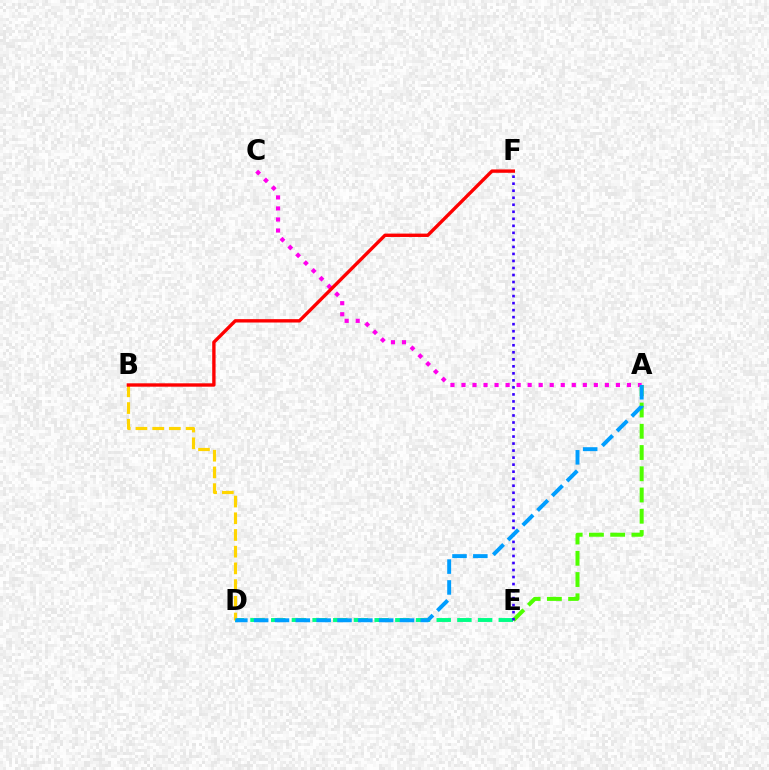{('D', 'E'): [{'color': '#00ff86', 'line_style': 'dashed', 'thickness': 2.81}], ('A', 'C'): [{'color': '#ff00ed', 'line_style': 'dotted', 'thickness': 3.0}], ('A', 'E'): [{'color': '#4fff00', 'line_style': 'dashed', 'thickness': 2.89}], ('E', 'F'): [{'color': '#3700ff', 'line_style': 'dotted', 'thickness': 1.91}], ('B', 'D'): [{'color': '#ffd500', 'line_style': 'dashed', 'thickness': 2.27}], ('B', 'F'): [{'color': '#ff0000', 'line_style': 'solid', 'thickness': 2.42}], ('A', 'D'): [{'color': '#009eff', 'line_style': 'dashed', 'thickness': 2.83}]}